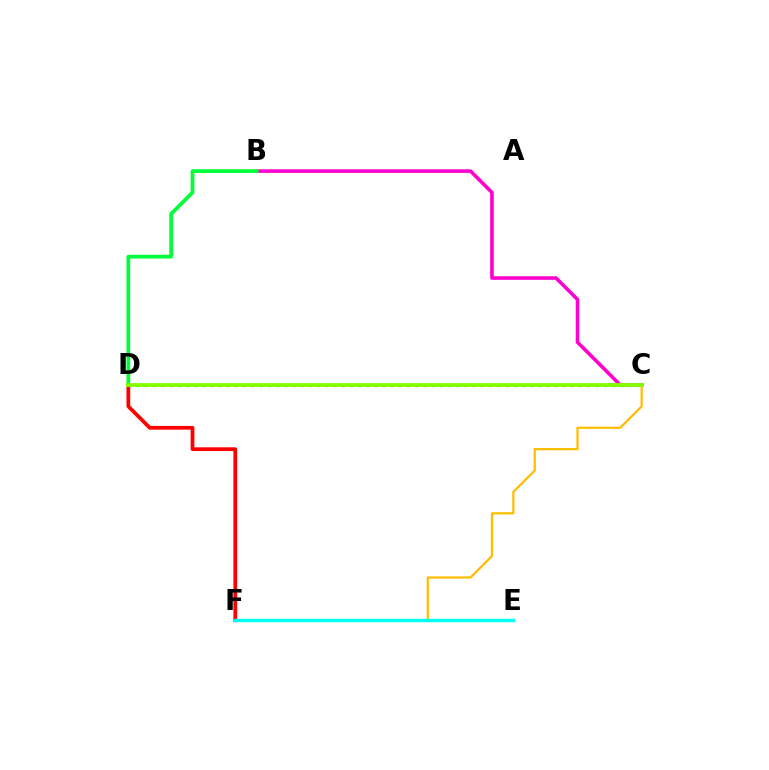{('B', 'C'): [{'color': '#ff00cf', 'line_style': 'solid', 'thickness': 2.57}], ('B', 'D'): [{'color': '#00ff39', 'line_style': 'solid', 'thickness': 2.68}], ('D', 'F'): [{'color': '#ff0000', 'line_style': 'solid', 'thickness': 2.69}], ('C', 'F'): [{'color': '#ffbd00', 'line_style': 'solid', 'thickness': 1.6}], ('C', 'D'): [{'color': '#004bff', 'line_style': 'dotted', 'thickness': 2.23}, {'color': '#84ff00', 'line_style': 'solid', 'thickness': 2.74}], ('E', 'F'): [{'color': '#7200ff', 'line_style': 'solid', 'thickness': 2.16}, {'color': '#00fff6', 'line_style': 'solid', 'thickness': 2.48}]}